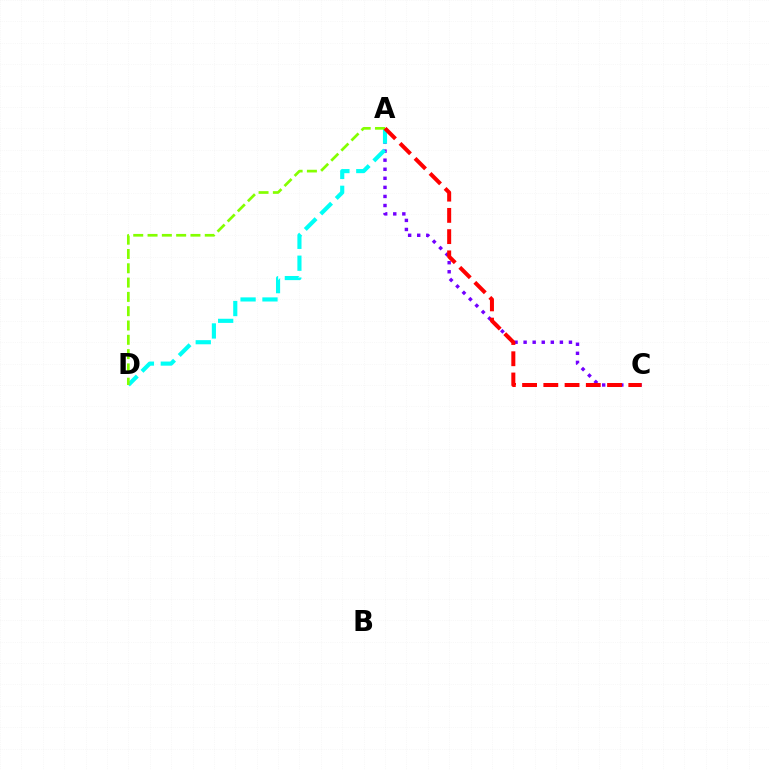{('A', 'C'): [{'color': '#7200ff', 'line_style': 'dotted', 'thickness': 2.46}, {'color': '#ff0000', 'line_style': 'dashed', 'thickness': 2.89}], ('A', 'D'): [{'color': '#00fff6', 'line_style': 'dashed', 'thickness': 2.98}, {'color': '#84ff00', 'line_style': 'dashed', 'thickness': 1.94}]}